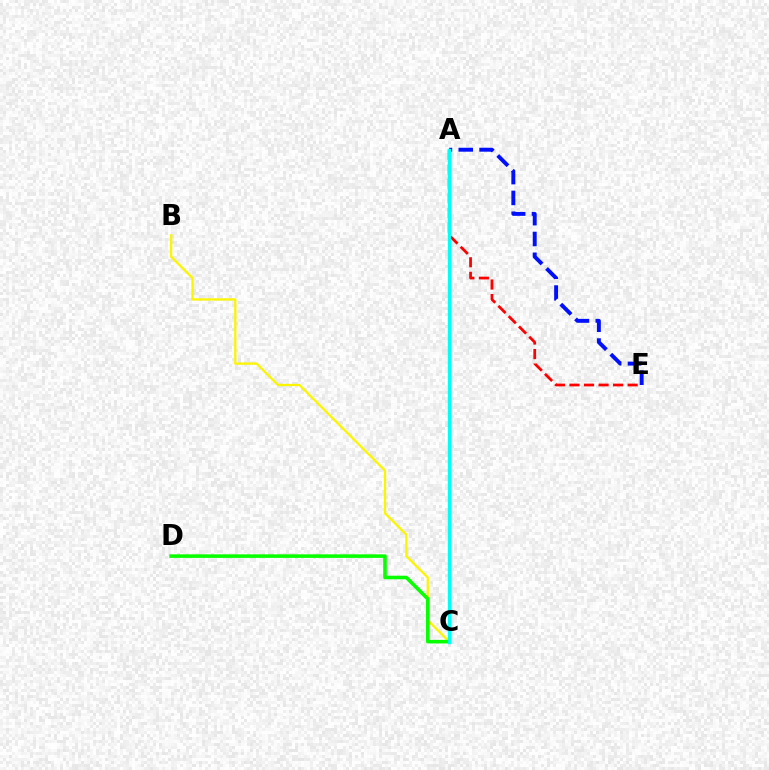{('A', 'C'): [{'color': '#ee00ff', 'line_style': 'dotted', 'thickness': 1.82}, {'color': '#00fff6', 'line_style': 'solid', 'thickness': 2.41}], ('A', 'E'): [{'color': '#0010ff', 'line_style': 'dashed', 'thickness': 2.83}, {'color': '#ff0000', 'line_style': 'dashed', 'thickness': 1.98}], ('B', 'C'): [{'color': '#fcf500', 'line_style': 'solid', 'thickness': 1.65}], ('C', 'D'): [{'color': '#08ff00', 'line_style': 'solid', 'thickness': 2.57}]}